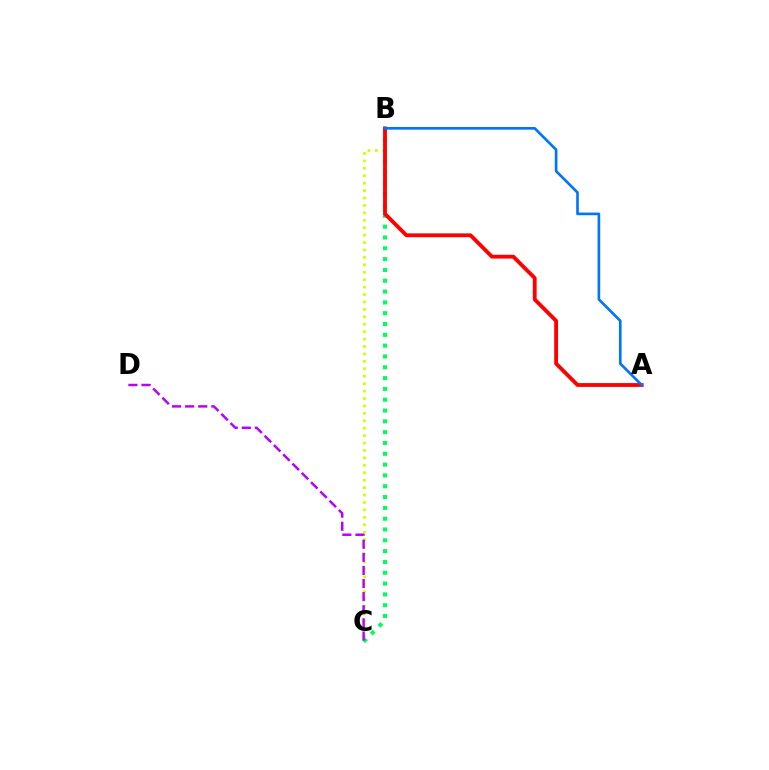{('B', 'C'): [{'color': '#d1ff00', 'line_style': 'dotted', 'thickness': 2.02}, {'color': '#00ff5c', 'line_style': 'dotted', 'thickness': 2.94}], ('A', 'B'): [{'color': '#ff0000', 'line_style': 'solid', 'thickness': 2.76}, {'color': '#0074ff', 'line_style': 'solid', 'thickness': 1.9}], ('C', 'D'): [{'color': '#b900ff', 'line_style': 'dashed', 'thickness': 1.78}]}